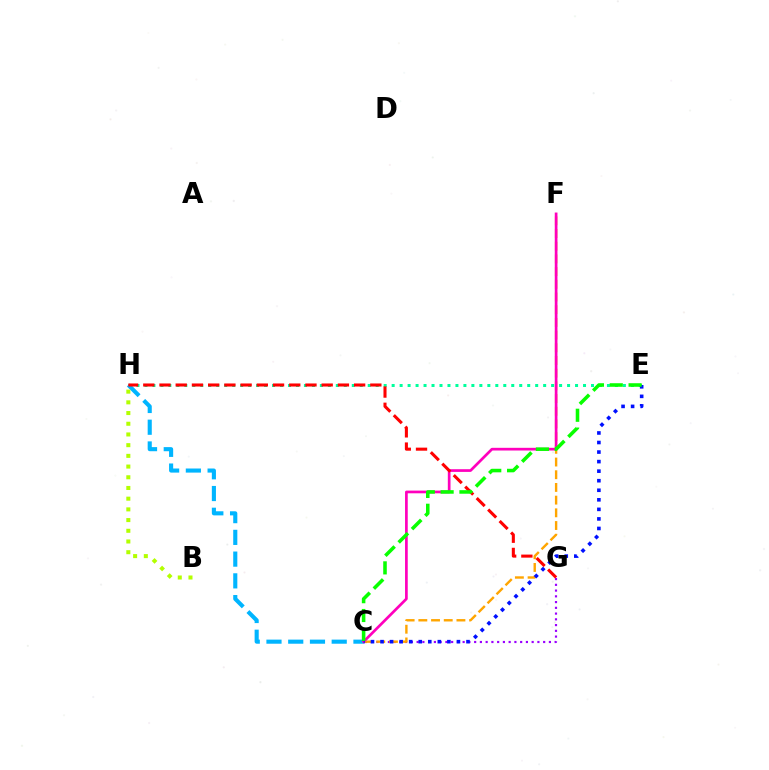{('C', 'G'): [{'color': '#9b00ff', 'line_style': 'dotted', 'thickness': 1.56}], ('E', 'H'): [{'color': '#00ff9d', 'line_style': 'dotted', 'thickness': 2.17}], ('C', 'F'): [{'color': '#ffa500', 'line_style': 'dashed', 'thickness': 1.72}, {'color': '#ff00bd', 'line_style': 'solid', 'thickness': 1.95}], ('C', 'H'): [{'color': '#00b5ff', 'line_style': 'dashed', 'thickness': 2.95}], ('C', 'E'): [{'color': '#0010ff', 'line_style': 'dotted', 'thickness': 2.59}, {'color': '#08ff00', 'line_style': 'dashed', 'thickness': 2.56}], ('G', 'H'): [{'color': '#ff0000', 'line_style': 'dashed', 'thickness': 2.2}], ('B', 'H'): [{'color': '#b3ff00', 'line_style': 'dotted', 'thickness': 2.91}]}